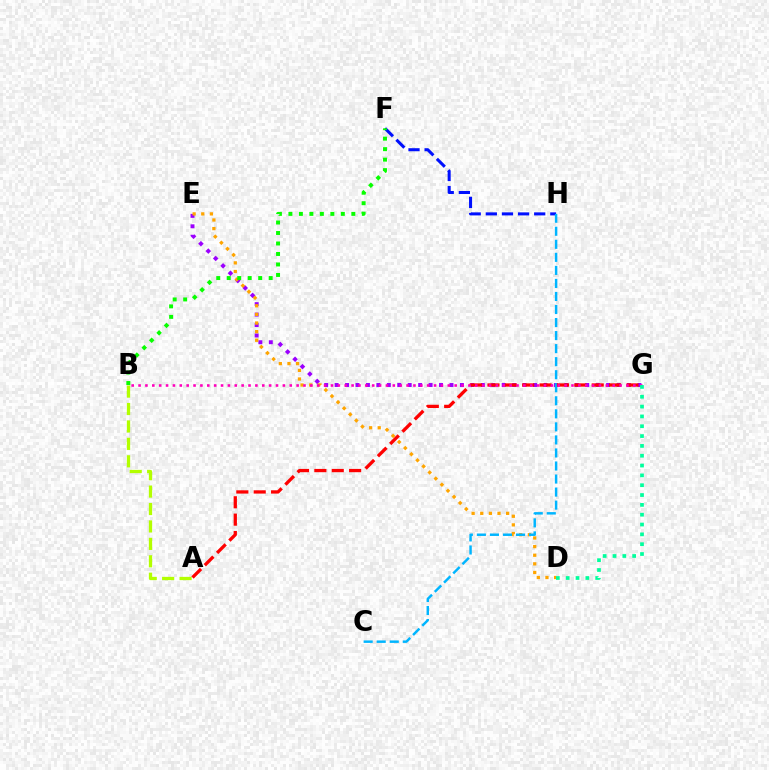{('F', 'H'): [{'color': '#0010ff', 'line_style': 'dashed', 'thickness': 2.19}], ('E', 'G'): [{'color': '#9b00ff', 'line_style': 'dotted', 'thickness': 2.84}], ('D', 'E'): [{'color': '#ffa500', 'line_style': 'dotted', 'thickness': 2.34}], ('C', 'H'): [{'color': '#00b5ff', 'line_style': 'dashed', 'thickness': 1.77}], ('A', 'B'): [{'color': '#b3ff00', 'line_style': 'dashed', 'thickness': 2.37}], ('A', 'G'): [{'color': '#ff0000', 'line_style': 'dashed', 'thickness': 2.36}], ('B', 'G'): [{'color': '#ff00bd', 'line_style': 'dotted', 'thickness': 1.87}], ('B', 'F'): [{'color': '#08ff00', 'line_style': 'dotted', 'thickness': 2.85}], ('D', 'G'): [{'color': '#00ff9d', 'line_style': 'dotted', 'thickness': 2.67}]}